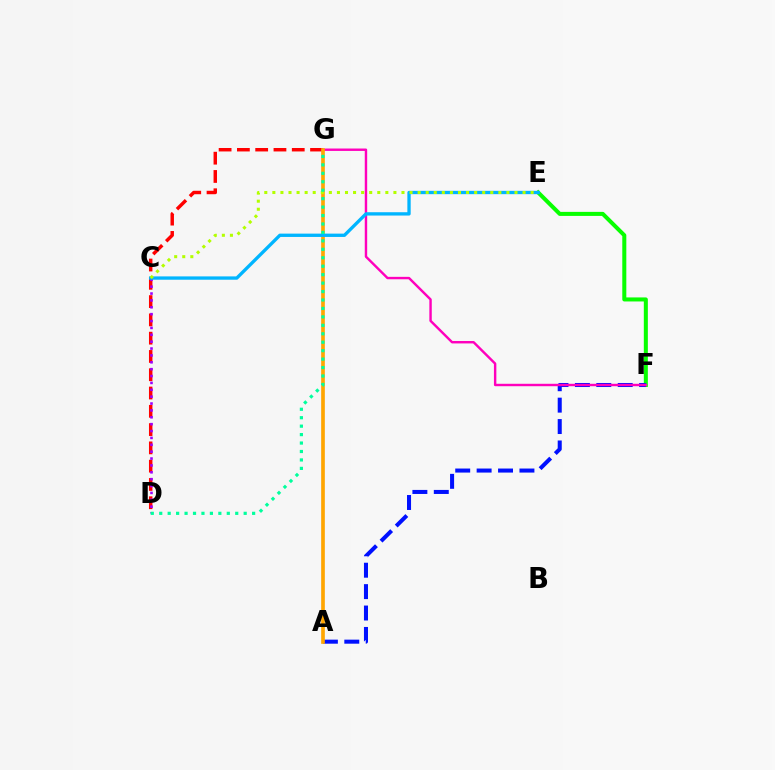{('E', 'F'): [{'color': '#08ff00', 'line_style': 'solid', 'thickness': 2.9}], ('D', 'G'): [{'color': '#ff0000', 'line_style': 'dashed', 'thickness': 2.48}, {'color': '#00ff9d', 'line_style': 'dotted', 'thickness': 2.29}], ('A', 'F'): [{'color': '#0010ff', 'line_style': 'dashed', 'thickness': 2.91}], ('F', 'G'): [{'color': '#ff00bd', 'line_style': 'solid', 'thickness': 1.74}], ('A', 'G'): [{'color': '#ffa500', 'line_style': 'solid', 'thickness': 2.64}], ('C', 'D'): [{'color': '#9b00ff', 'line_style': 'dotted', 'thickness': 1.87}], ('C', 'E'): [{'color': '#00b5ff', 'line_style': 'solid', 'thickness': 2.39}, {'color': '#b3ff00', 'line_style': 'dotted', 'thickness': 2.19}]}